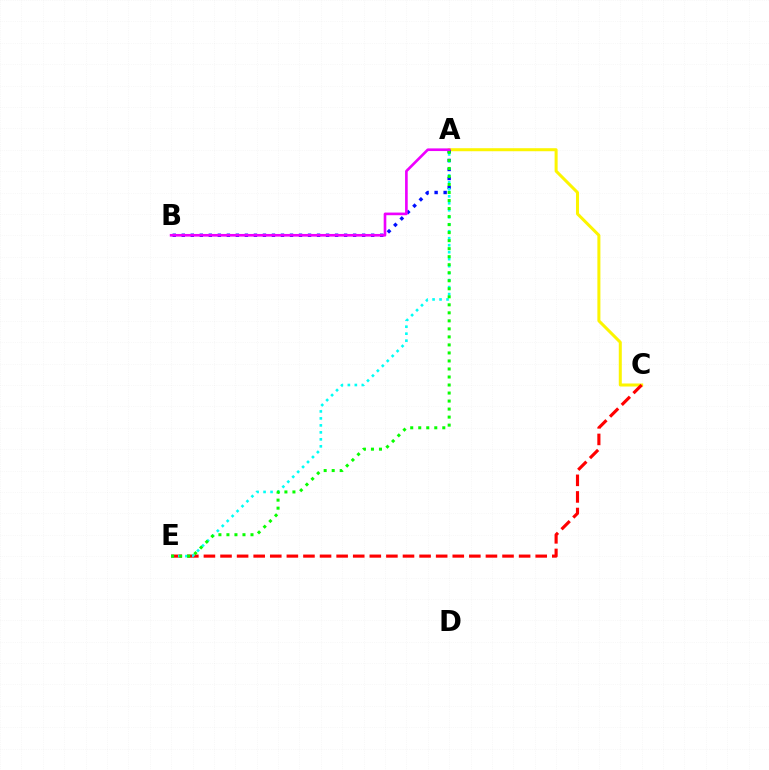{('A', 'C'): [{'color': '#fcf500', 'line_style': 'solid', 'thickness': 2.17}], ('C', 'E'): [{'color': '#ff0000', 'line_style': 'dashed', 'thickness': 2.25}], ('A', 'B'): [{'color': '#0010ff', 'line_style': 'dotted', 'thickness': 2.45}, {'color': '#ee00ff', 'line_style': 'solid', 'thickness': 1.9}], ('A', 'E'): [{'color': '#00fff6', 'line_style': 'dotted', 'thickness': 1.9}, {'color': '#08ff00', 'line_style': 'dotted', 'thickness': 2.18}]}